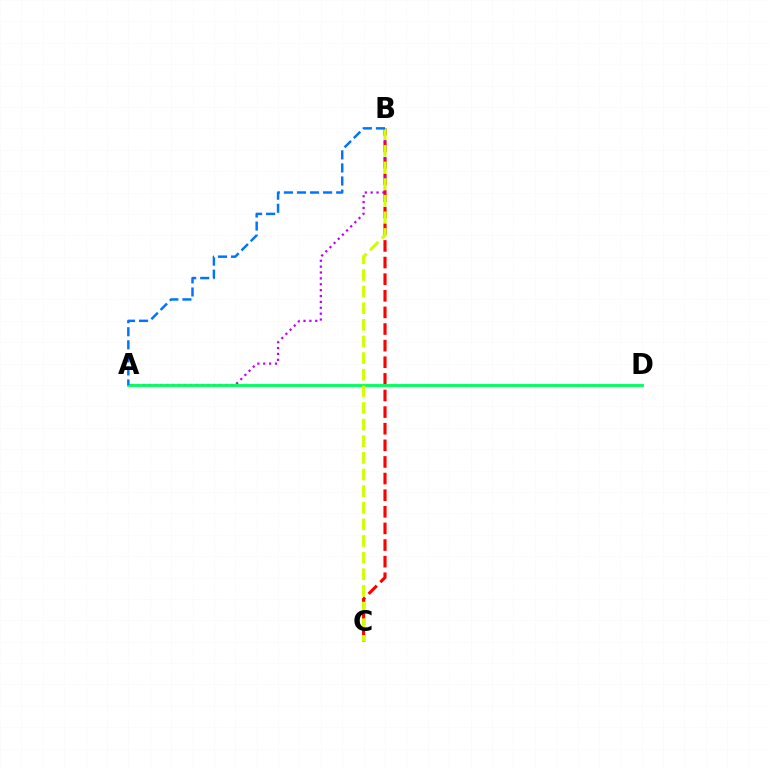{('B', 'C'): [{'color': '#ff0000', 'line_style': 'dashed', 'thickness': 2.26}, {'color': '#d1ff00', 'line_style': 'dashed', 'thickness': 2.26}], ('A', 'B'): [{'color': '#b900ff', 'line_style': 'dotted', 'thickness': 1.6}, {'color': '#0074ff', 'line_style': 'dashed', 'thickness': 1.77}], ('A', 'D'): [{'color': '#00ff5c', 'line_style': 'solid', 'thickness': 2.07}]}